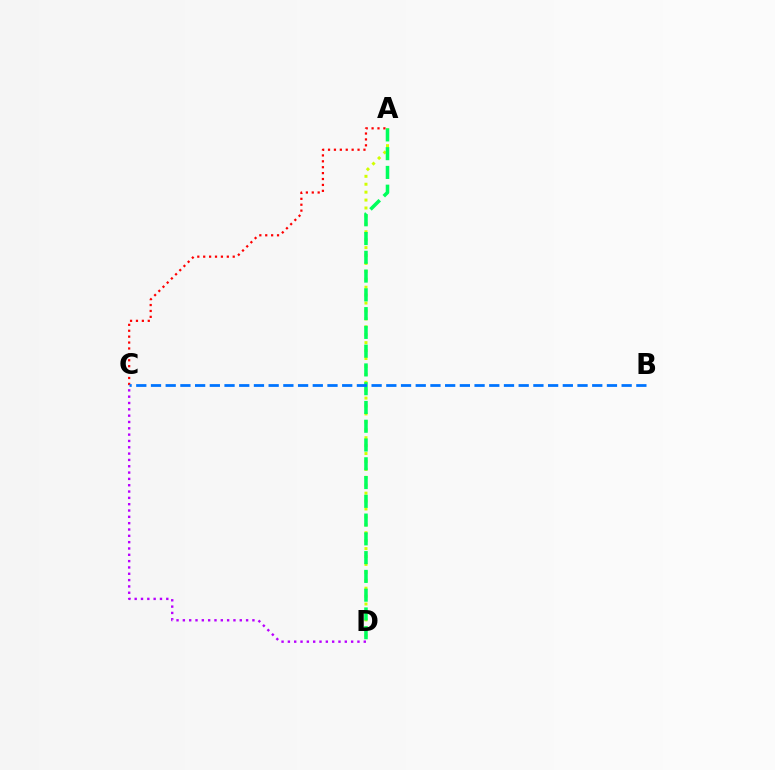{('A', 'C'): [{'color': '#ff0000', 'line_style': 'dotted', 'thickness': 1.6}], ('A', 'D'): [{'color': '#d1ff00', 'line_style': 'dotted', 'thickness': 2.15}, {'color': '#00ff5c', 'line_style': 'dashed', 'thickness': 2.55}], ('C', 'D'): [{'color': '#b900ff', 'line_style': 'dotted', 'thickness': 1.72}], ('B', 'C'): [{'color': '#0074ff', 'line_style': 'dashed', 'thickness': 2.0}]}